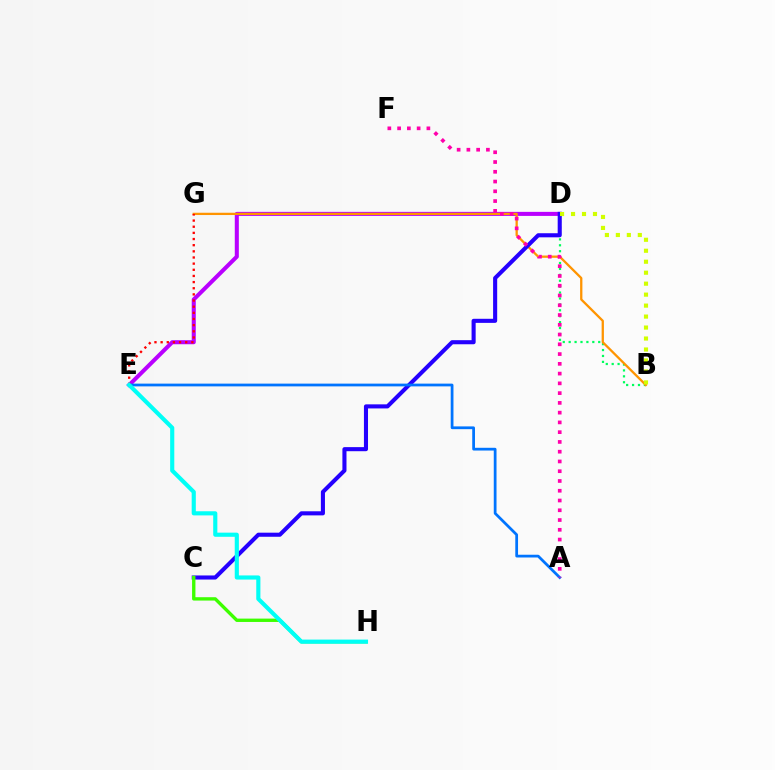{('B', 'D'): [{'color': '#00ff5c', 'line_style': 'dotted', 'thickness': 1.61}, {'color': '#d1ff00', 'line_style': 'dotted', 'thickness': 2.98}], ('D', 'E'): [{'color': '#b900ff', 'line_style': 'solid', 'thickness': 2.92}], ('B', 'G'): [{'color': '#ff9400', 'line_style': 'solid', 'thickness': 1.65}], ('C', 'D'): [{'color': '#2500ff', 'line_style': 'solid', 'thickness': 2.94}], ('C', 'H'): [{'color': '#3dff00', 'line_style': 'solid', 'thickness': 2.42}], ('A', 'E'): [{'color': '#0074ff', 'line_style': 'solid', 'thickness': 1.98}], ('A', 'F'): [{'color': '#ff00ac', 'line_style': 'dotted', 'thickness': 2.65}], ('E', 'G'): [{'color': '#ff0000', 'line_style': 'dotted', 'thickness': 1.67}], ('E', 'H'): [{'color': '#00fff6', 'line_style': 'solid', 'thickness': 2.98}]}